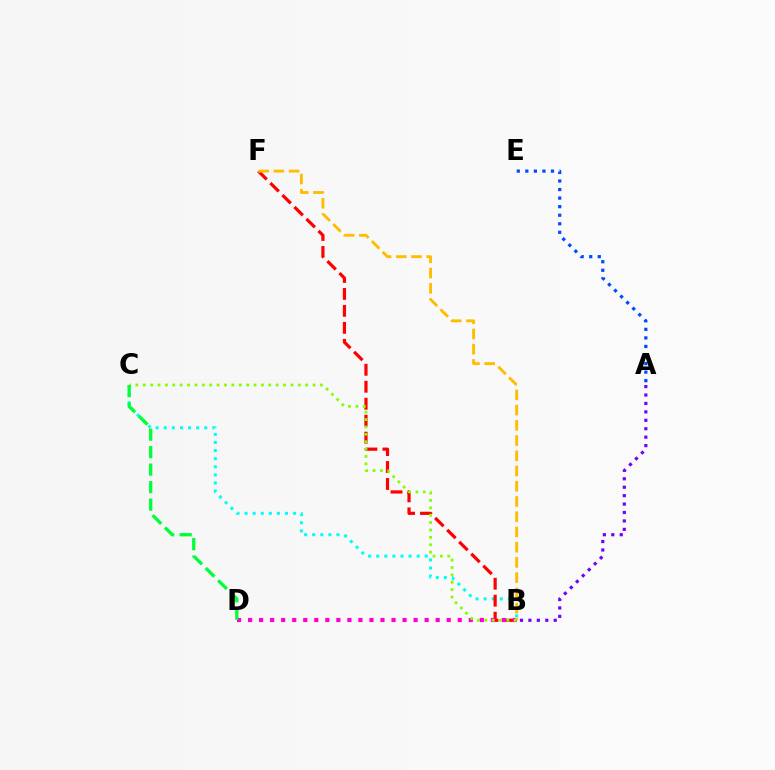{('B', 'C'): [{'color': '#00fff6', 'line_style': 'dotted', 'thickness': 2.2}, {'color': '#84ff00', 'line_style': 'dotted', 'thickness': 2.01}], ('B', 'F'): [{'color': '#ff0000', 'line_style': 'dashed', 'thickness': 2.3}, {'color': '#ffbd00', 'line_style': 'dashed', 'thickness': 2.07}], ('B', 'D'): [{'color': '#ff00cf', 'line_style': 'dotted', 'thickness': 3.0}], ('C', 'D'): [{'color': '#00ff39', 'line_style': 'dashed', 'thickness': 2.38}], ('A', 'B'): [{'color': '#7200ff', 'line_style': 'dotted', 'thickness': 2.29}], ('A', 'E'): [{'color': '#004bff', 'line_style': 'dotted', 'thickness': 2.32}]}